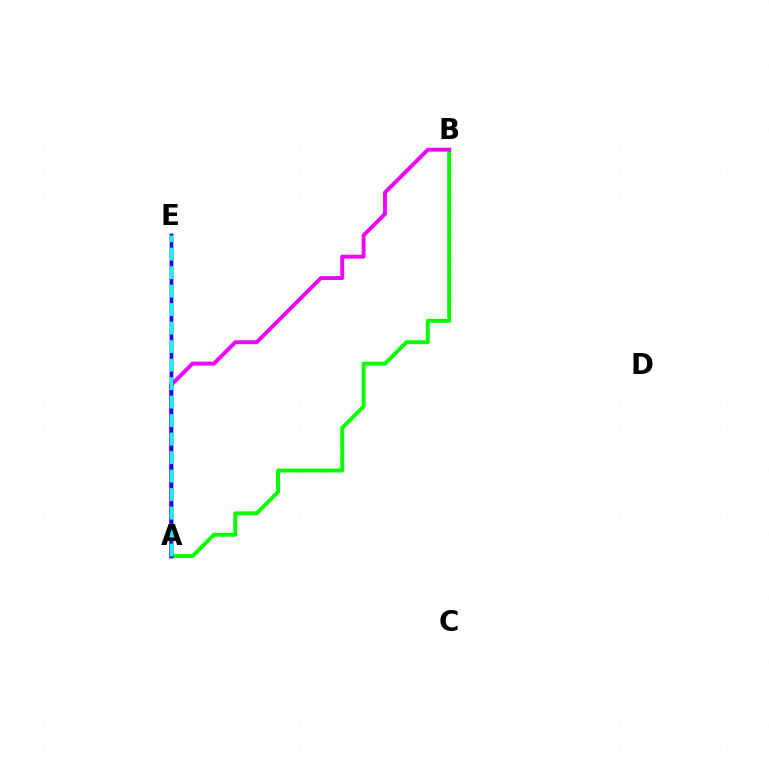{('A', 'E'): [{'color': '#fcf500', 'line_style': 'dotted', 'thickness': 1.85}, {'color': '#ff0000', 'line_style': 'solid', 'thickness': 2.49}, {'color': '#0010ff', 'line_style': 'solid', 'thickness': 2.47}, {'color': '#00fff6', 'line_style': 'dashed', 'thickness': 2.51}], ('A', 'B'): [{'color': '#08ff00', 'line_style': 'solid', 'thickness': 2.83}, {'color': '#ee00ff', 'line_style': 'solid', 'thickness': 2.8}]}